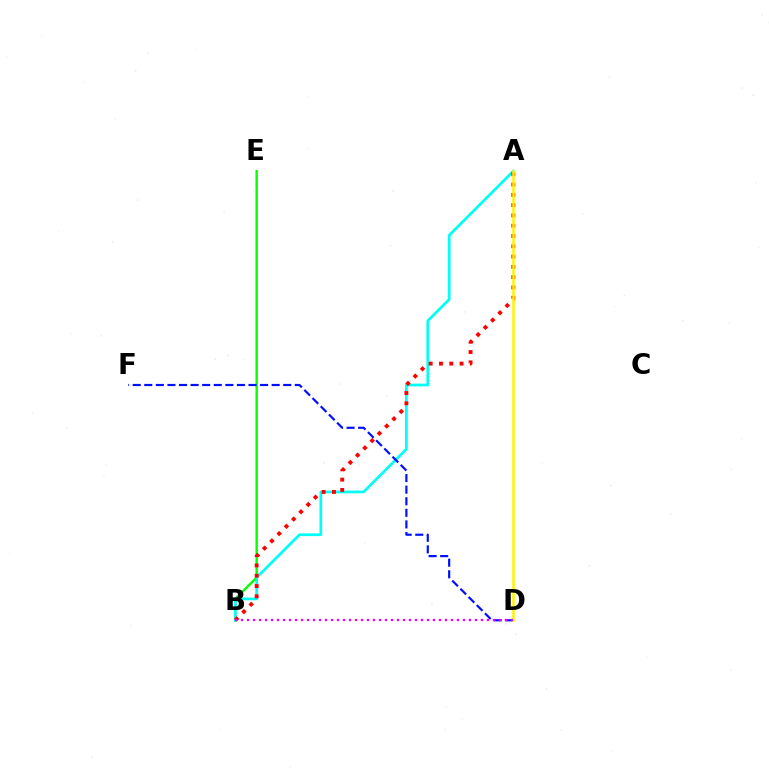{('B', 'E'): [{'color': '#08ff00', 'line_style': 'solid', 'thickness': 1.72}], ('A', 'B'): [{'color': '#00fff6', 'line_style': 'solid', 'thickness': 1.97}, {'color': '#ff0000', 'line_style': 'dotted', 'thickness': 2.8}], ('D', 'F'): [{'color': '#0010ff', 'line_style': 'dashed', 'thickness': 1.57}], ('A', 'D'): [{'color': '#fcf500', 'line_style': 'solid', 'thickness': 1.82}], ('B', 'D'): [{'color': '#ee00ff', 'line_style': 'dotted', 'thickness': 1.63}]}